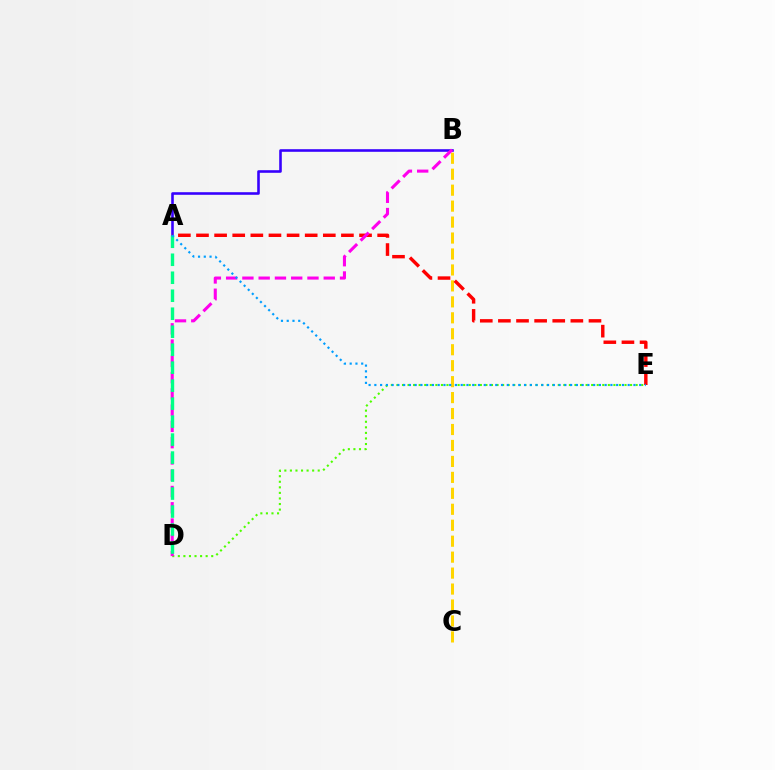{('A', 'B'): [{'color': '#3700ff', 'line_style': 'solid', 'thickness': 1.87}], ('D', 'E'): [{'color': '#4fff00', 'line_style': 'dotted', 'thickness': 1.51}], ('B', 'C'): [{'color': '#ffd500', 'line_style': 'dashed', 'thickness': 2.17}], ('A', 'E'): [{'color': '#ff0000', 'line_style': 'dashed', 'thickness': 2.46}, {'color': '#009eff', 'line_style': 'dotted', 'thickness': 1.56}], ('B', 'D'): [{'color': '#ff00ed', 'line_style': 'dashed', 'thickness': 2.21}], ('A', 'D'): [{'color': '#00ff86', 'line_style': 'dashed', 'thickness': 2.44}]}